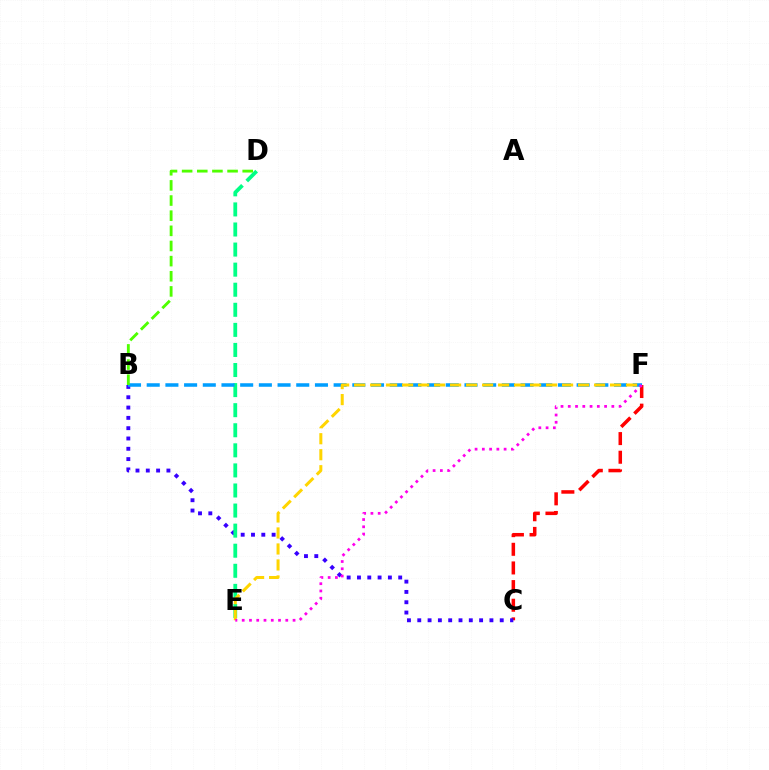{('C', 'F'): [{'color': '#ff0000', 'line_style': 'dashed', 'thickness': 2.53}], ('B', 'C'): [{'color': '#3700ff', 'line_style': 'dotted', 'thickness': 2.8}], ('D', 'E'): [{'color': '#00ff86', 'line_style': 'dashed', 'thickness': 2.73}], ('B', 'F'): [{'color': '#009eff', 'line_style': 'dashed', 'thickness': 2.54}], ('E', 'F'): [{'color': '#ffd500', 'line_style': 'dashed', 'thickness': 2.17}, {'color': '#ff00ed', 'line_style': 'dotted', 'thickness': 1.97}], ('B', 'D'): [{'color': '#4fff00', 'line_style': 'dashed', 'thickness': 2.06}]}